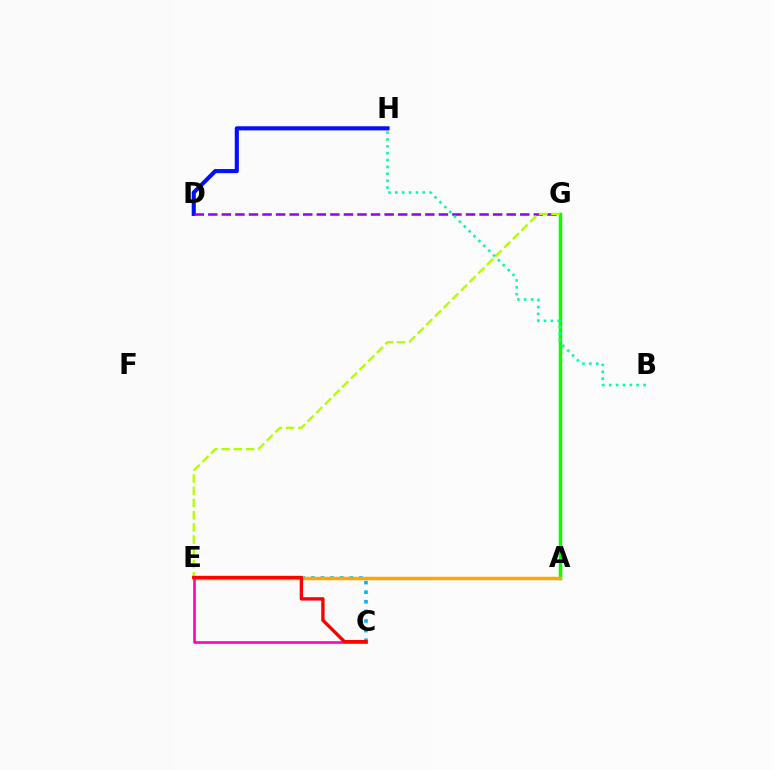{('D', 'H'): [{'color': '#0010ff', 'line_style': 'solid', 'thickness': 2.95}], ('D', 'G'): [{'color': '#9b00ff', 'line_style': 'dashed', 'thickness': 1.84}], ('A', 'G'): [{'color': '#08ff00', 'line_style': 'solid', 'thickness': 2.49}], ('C', 'E'): [{'color': '#00b5ff', 'line_style': 'dotted', 'thickness': 2.61}, {'color': '#ff00bd', 'line_style': 'solid', 'thickness': 1.89}, {'color': '#ff0000', 'line_style': 'solid', 'thickness': 2.42}], ('E', 'G'): [{'color': '#b3ff00', 'line_style': 'dashed', 'thickness': 1.66}], ('A', 'E'): [{'color': '#ffa500', 'line_style': 'solid', 'thickness': 2.5}], ('B', 'H'): [{'color': '#00ff9d', 'line_style': 'dotted', 'thickness': 1.87}]}